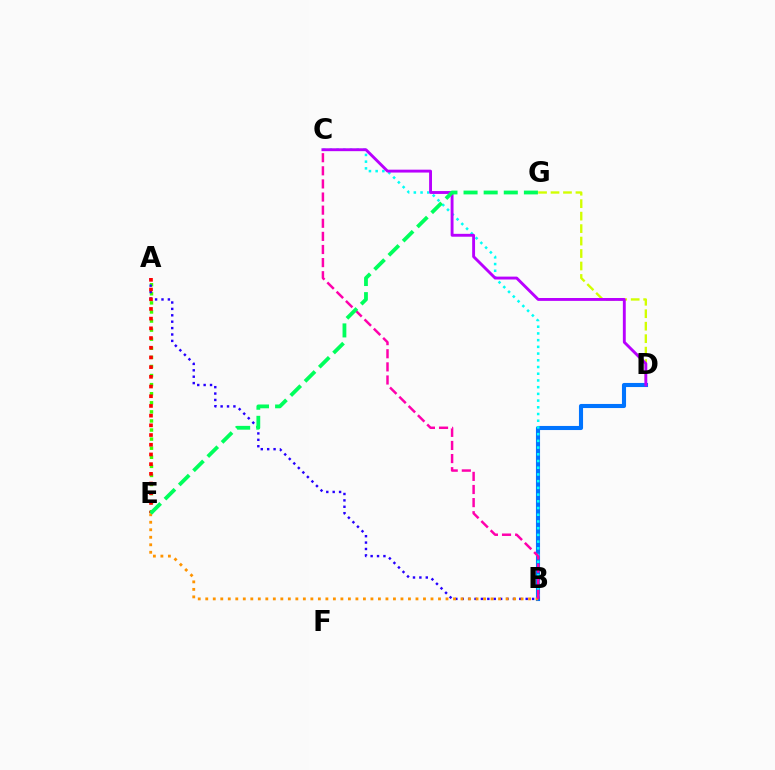{('D', 'G'): [{'color': '#d1ff00', 'line_style': 'dashed', 'thickness': 1.69}], ('B', 'D'): [{'color': '#0074ff', 'line_style': 'solid', 'thickness': 2.95}], ('A', 'E'): [{'color': '#3dff00', 'line_style': 'dotted', 'thickness': 2.47}, {'color': '#ff0000', 'line_style': 'dotted', 'thickness': 2.64}], ('B', 'C'): [{'color': '#00fff6', 'line_style': 'dotted', 'thickness': 1.82}, {'color': '#ff00ac', 'line_style': 'dashed', 'thickness': 1.78}], ('A', 'B'): [{'color': '#2500ff', 'line_style': 'dotted', 'thickness': 1.74}], ('C', 'D'): [{'color': '#b900ff', 'line_style': 'solid', 'thickness': 2.08}], ('B', 'E'): [{'color': '#ff9400', 'line_style': 'dotted', 'thickness': 2.04}], ('E', 'G'): [{'color': '#00ff5c', 'line_style': 'dashed', 'thickness': 2.73}]}